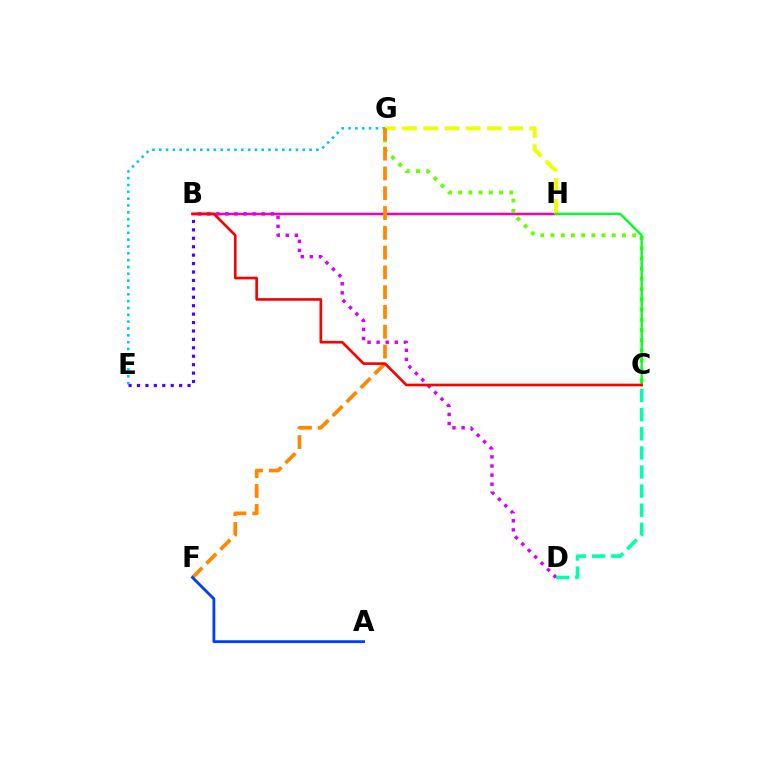{('B', 'H'): [{'color': '#ff00a0', 'line_style': 'solid', 'thickness': 1.78}], ('G', 'H'): [{'color': '#eeff00', 'line_style': 'dashed', 'thickness': 2.88}], ('C', 'G'): [{'color': '#66ff00', 'line_style': 'dotted', 'thickness': 2.78}], ('B', 'D'): [{'color': '#d600ff', 'line_style': 'dotted', 'thickness': 2.47}], ('E', 'G'): [{'color': '#00c7ff', 'line_style': 'dotted', 'thickness': 1.86}], ('F', 'G'): [{'color': '#ff8800', 'line_style': 'dashed', 'thickness': 2.69}], ('C', 'H'): [{'color': '#00ff27', 'line_style': 'solid', 'thickness': 1.71}], ('B', 'E'): [{'color': '#4f00ff', 'line_style': 'dotted', 'thickness': 2.29}], ('B', 'C'): [{'color': '#ff0000', 'line_style': 'solid', 'thickness': 1.92}], ('A', 'F'): [{'color': '#003fff', 'line_style': 'solid', 'thickness': 2.04}], ('C', 'D'): [{'color': '#00ffaf', 'line_style': 'dashed', 'thickness': 2.59}]}